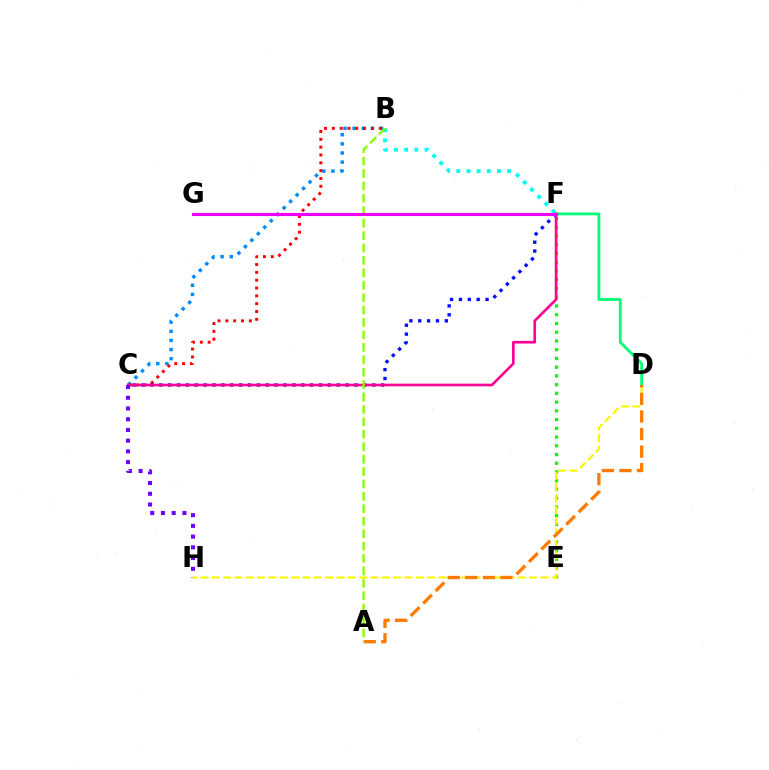{('E', 'F'): [{'color': '#08ff00', 'line_style': 'dotted', 'thickness': 2.37}], ('D', 'F'): [{'color': '#00ff74', 'line_style': 'solid', 'thickness': 2.02}], ('B', 'C'): [{'color': '#008cff', 'line_style': 'dotted', 'thickness': 2.48}, {'color': '#ff0000', 'line_style': 'dotted', 'thickness': 2.13}], ('C', 'F'): [{'color': '#0010ff', 'line_style': 'dotted', 'thickness': 2.41}, {'color': '#ff0094', 'line_style': 'solid', 'thickness': 1.91}], ('B', 'F'): [{'color': '#00fff6', 'line_style': 'dotted', 'thickness': 2.76}], ('C', 'H'): [{'color': '#7200ff', 'line_style': 'dotted', 'thickness': 2.92}], ('D', 'H'): [{'color': '#fcf500', 'line_style': 'dashed', 'thickness': 1.54}], ('A', 'D'): [{'color': '#ff7c00', 'line_style': 'dashed', 'thickness': 2.39}], ('A', 'B'): [{'color': '#84ff00', 'line_style': 'dashed', 'thickness': 1.69}], ('F', 'G'): [{'color': '#ee00ff', 'line_style': 'solid', 'thickness': 2.24}]}